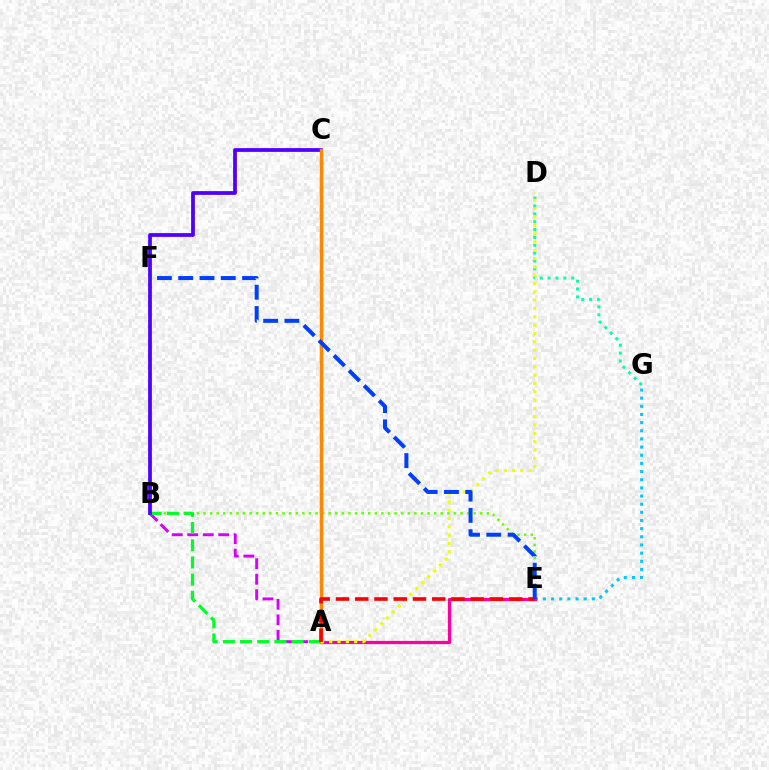{('A', 'B'): [{'color': '#d600ff', 'line_style': 'dashed', 'thickness': 2.1}, {'color': '#00ff27', 'line_style': 'dashed', 'thickness': 2.33}], ('E', 'G'): [{'color': '#00c7ff', 'line_style': 'dotted', 'thickness': 2.22}], ('B', 'E'): [{'color': '#66ff00', 'line_style': 'dotted', 'thickness': 1.79}], ('A', 'E'): [{'color': '#ff00a0', 'line_style': 'solid', 'thickness': 2.31}, {'color': '#ff0000', 'line_style': 'dashed', 'thickness': 2.62}], ('B', 'C'): [{'color': '#4f00ff', 'line_style': 'solid', 'thickness': 2.71}], ('D', 'G'): [{'color': '#00ffaf', 'line_style': 'dotted', 'thickness': 2.14}], ('A', 'C'): [{'color': '#ff8800', 'line_style': 'solid', 'thickness': 2.49}], ('A', 'D'): [{'color': '#eeff00', 'line_style': 'dotted', 'thickness': 2.26}], ('E', 'F'): [{'color': '#003fff', 'line_style': 'dashed', 'thickness': 2.89}]}